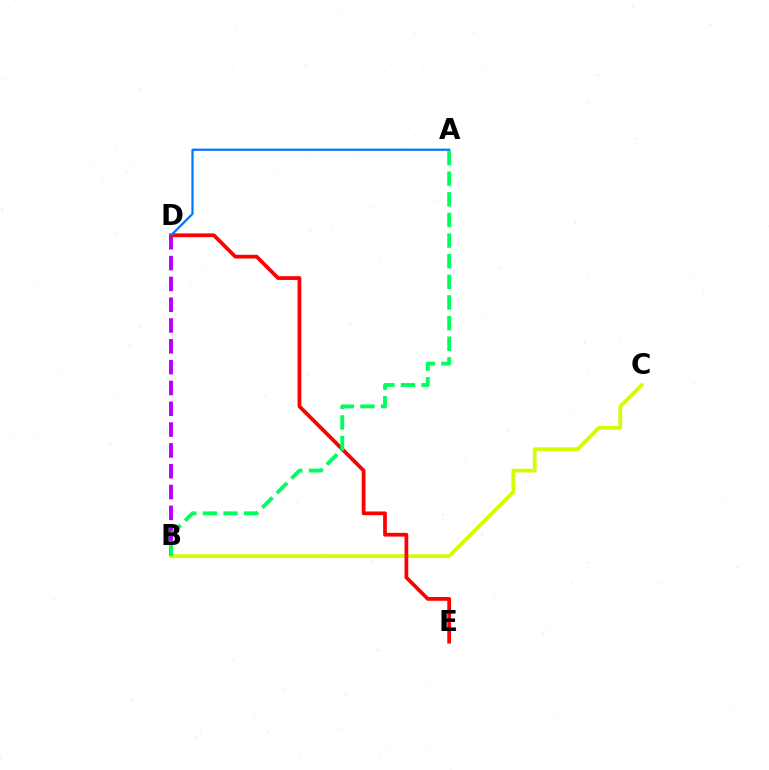{('B', 'D'): [{'color': '#b900ff', 'line_style': 'dashed', 'thickness': 2.83}], ('B', 'C'): [{'color': '#d1ff00', 'line_style': 'solid', 'thickness': 2.69}], ('D', 'E'): [{'color': '#ff0000', 'line_style': 'solid', 'thickness': 2.7}], ('A', 'B'): [{'color': '#00ff5c', 'line_style': 'dashed', 'thickness': 2.8}], ('A', 'D'): [{'color': '#0074ff', 'line_style': 'solid', 'thickness': 1.59}]}